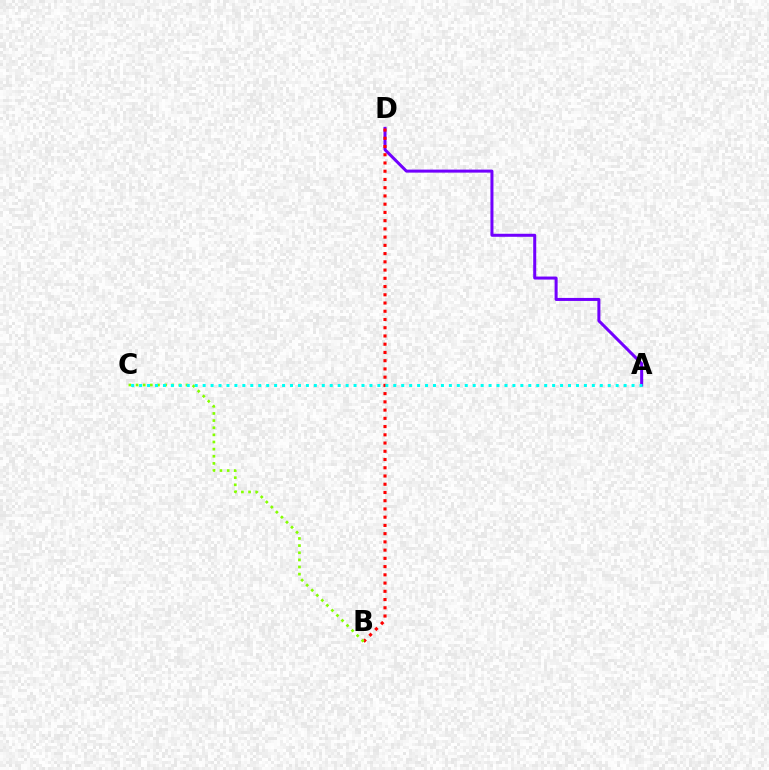{('A', 'D'): [{'color': '#7200ff', 'line_style': 'solid', 'thickness': 2.17}], ('B', 'D'): [{'color': '#ff0000', 'line_style': 'dotted', 'thickness': 2.24}], ('B', 'C'): [{'color': '#84ff00', 'line_style': 'dotted', 'thickness': 1.94}], ('A', 'C'): [{'color': '#00fff6', 'line_style': 'dotted', 'thickness': 2.16}]}